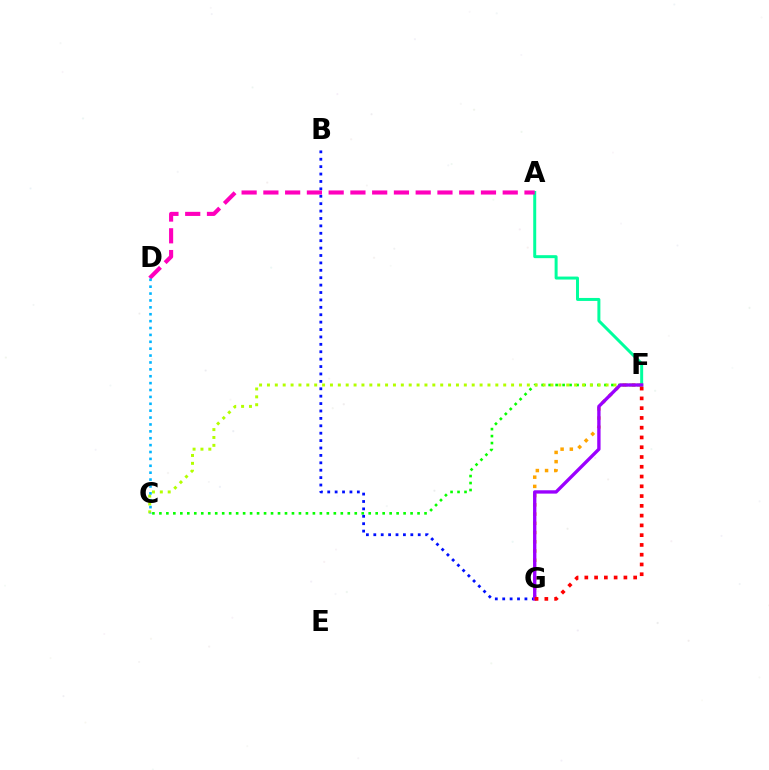{('A', 'F'): [{'color': '#00ff9d', 'line_style': 'solid', 'thickness': 2.15}], ('C', 'F'): [{'color': '#08ff00', 'line_style': 'dotted', 'thickness': 1.9}, {'color': '#b3ff00', 'line_style': 'dotted', 'thickness': 2.14}], ('B', 'G'): [{'color': '#0010ff', 'line_style': 'dotted', 'thickness': 2.01}], ('F', 'G'): [{'color': '#ffa500', 'line_style': 'dotted', 'thickness': 2.51}, {'color': '#9b00ff', 'line_style': 'solid', 'thickness': 2.41}, {'color': '#ff0000', 'line_style': 'dotted', 'thickness': 2.65}], ('A', 'D'): [{'color': '#ff00bd', 'line_style': 'dashed', 'thickness': 2.96}], ('C', 'D'): [{'color': '#00b5ff', 'line_style': 'dotted', 'thickness': 1.87}]}